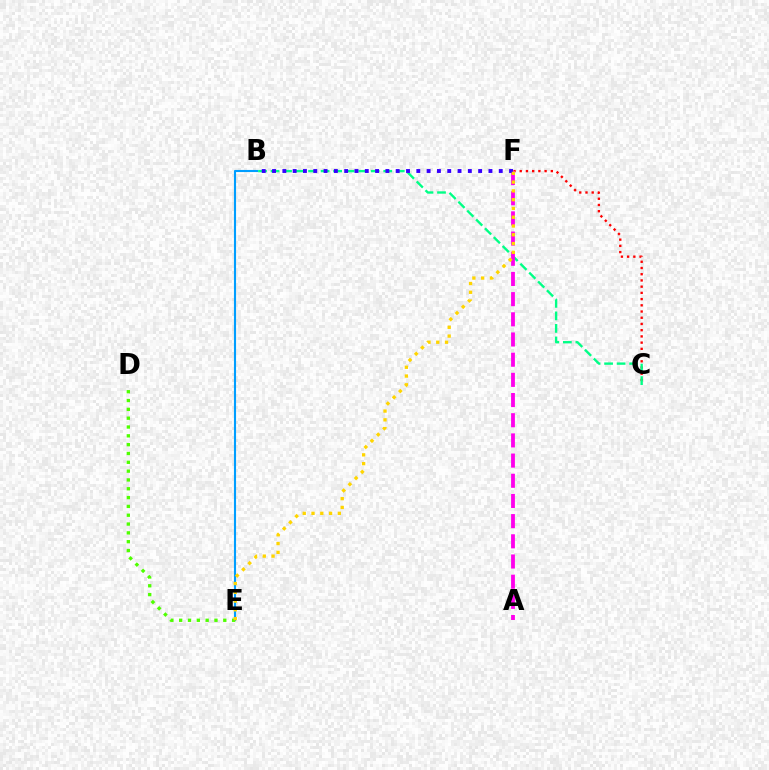{('C', 'F'): [{'color': '#ff0000', 'line_style': 'dotted', 'thickness': 1.69}], ('B', 'C'): [{'color': '#00ff86', 'line_style': 'dashed', 'thickness': 1.7}], ('B', 'E'): [{'color': '#009eff', 'line_style': 'solid', 'thickness': 1.53}], ('A', 'F'): [{'color': '#ff00ed', 'line_style': 'dashed', 'thickness': 2.74}], ('D', 'E'): [{'color': '#4fff00', 'line_style': 'dotted', 'thickness': 2.4}], ('B', 'F'): [{'color': '#3700ff', 'line_style': 'dotted', 'thickness': 2.8}], ('E', 'F'): [{'color': '#ffd500', 'line_style': 'dotted', 'thickness': 2.38}]}